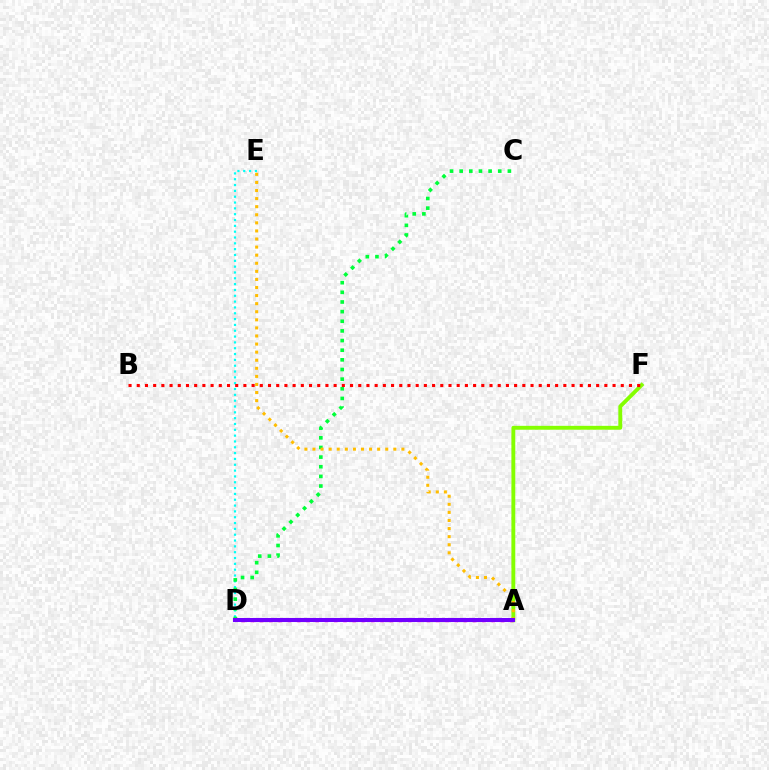{('A', 'D'): [{'color': '#ff00cf', 'line_style': 'dotted', 'thickness': 2.52}, {'color': '#004bff', 'line_style': 'dashed', 'thickness': 2.59}, {'color': '#7200ff', 'line_style': 'solid', 'thickness': 2.92}], ('A', 'F'): [{'color': '#84ff00', 'line_style': 'solid', 'thickness': 2.79}], ('D', 'E'): [{'color': '#00fff6', 'line_style': 'dotted', 'thickness': 1.58}], ('C', 'D'): [{'color': '#00ff39', 'line_style': 'dotted', 'thickness': 2.62}], ('B', 'F'): [{'color': '#ff0000', 'line_style': 'dotted', 'thickness': 2.23}], ('A', 'E'): [{'color': '#ffbd00', 'line_style': 'dotted', 'thickness': 2.2}]}